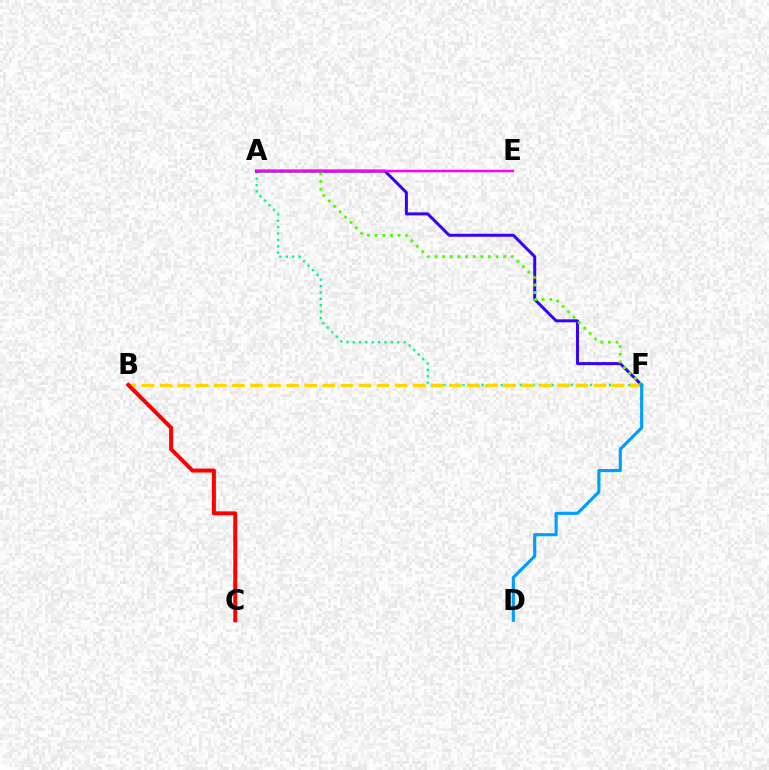{('A', 'F'): [{'color': '#00ff86', 'line_style': 'dotted', 'thickness': 1.73}, {'color': '#3700ff', 'line_style': 'solid', 'thickness': 2.16}, {'color': '#4fff00', 'line_style': 'dotted', 'thickness': 2.07}], ('B', 'F'): [{'color': '#ffd500', 'line_style': 'dashed', 'thickness': 2.46}], ('B', 'C'): [{'color': '#ff0000', 'line_style': 'solid', 'thickness': 2.87}], ('A', 'E'): [{'color': '#ff00ed', 'line_style': 'solid', 'thickness': 1.75}], ('D', 'F'): [{'color': '#009eff', 'line_style': 'solid', 'thickness': 2.27}]}